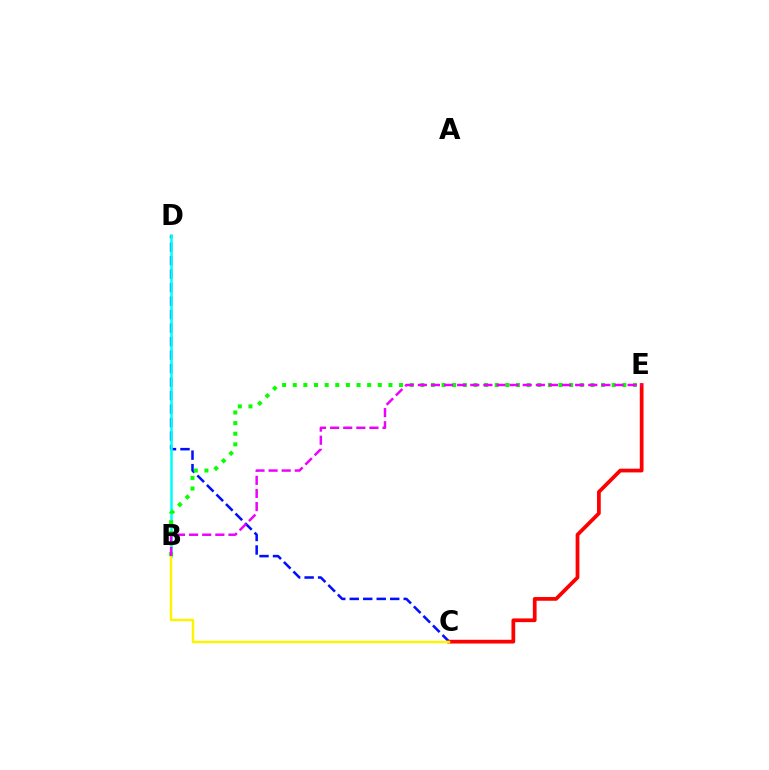{('C', 'D'): [{'color': '#0010ff', 'line_style': 'dashed', 'thickness': 1.83}], ('C', 'E'): [{'color': '#ff0000', 'line_style': 'solid', 'thickness': 2.69}], ('B', 'D'): [{'color': '#00fff6', 'line_style': 'solid', 'thickness': 1.83}], ('B', 'E'): [{'color': '#08ff00', 'line_style': 'dotted', 'thickness': 2.89}, {'color': '#ee00ff', 'line_style': 'dashed', 'thickness': 1.78}], ('B', 'C'): [{'color': '#fcf500', 'line_style': 'solid', 'thickness': 1.77}]}